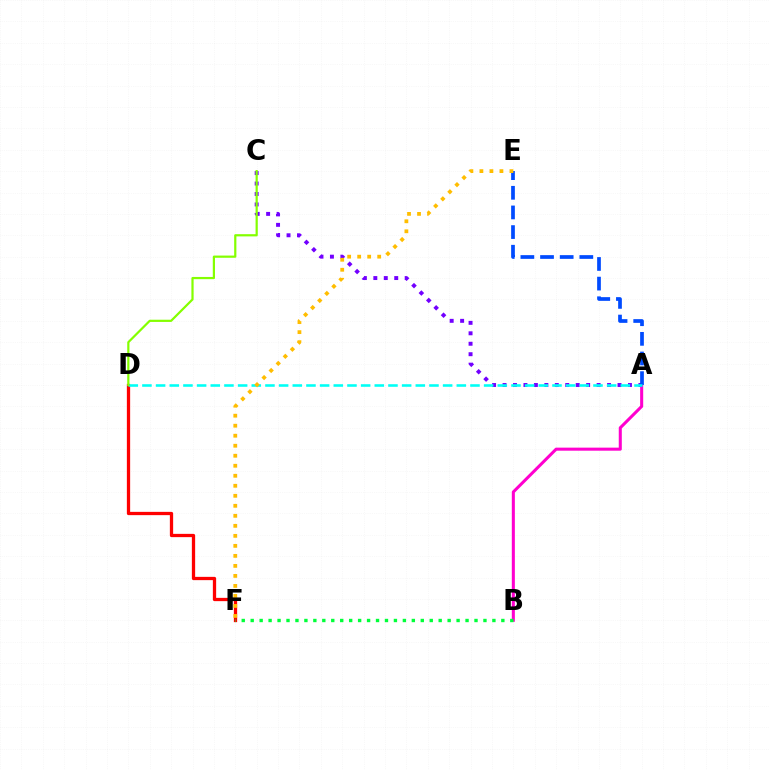{('A', 'B'): [{'color': '#ff00cf', 'line_style': 'solid', 'thickness': 2.2}], ('D', 'F'): [{'color': '#ff0000', 'line_style': 'solid', 'thickness': 2.36}], ('A', 'C'): [{'color': '#7200ff', 'line_style': 'dotted', 'thickness': 2.84}], ('B', 'F'): [{'color': '#00ff39', 'line_style': 'dotted', 'thickness': 2.43}], ('A', 'E'): [{'color': '#004bff', 'line_style': 'dashed', 'thickness': 2.67}], ('A', 'D'): [{'color': '#00fff6', 'line_style': 'dashed', 'thickness': 1.86}], ('C', 'D'): [{'color': '#84ff00', 'line_style': 'solid', 'thickness': 1.59}], ('E', 'F'): [{'color': '#ffbd00', 'line_style': 'dotted', 'thickness': 2.72}]}